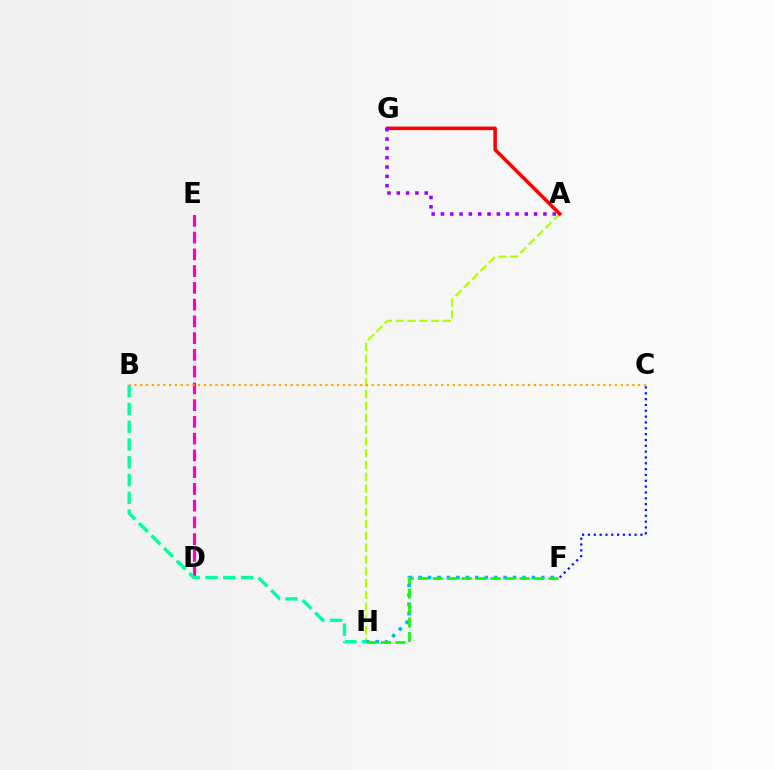{('A', 'H'): [{'color': '#b3ff00', 'line_style': 'dashed', 'thickness': 1.6}], ('A', 'G'): [{'color': '#ff0000', 'line_style': 'solid', 'thickness': 2.55}, {'color': '#9b00ff', 'line_style': 'dotted', 'thickness': 2.53}], ('F', 'H'): [{'color': '#00b5ff', 'line_style': 'dotted', 'thickness': 2.57}, {'color': '#08ff00', 'line_style': 'dashed', 'thickness': 1.97}], ('D', 'E'): [{'color': '#ff00bd', 'line_style': 'dashed', 'thickness': 2.28}], ('B', 'H'): [{'color': '#00ff9d', 'line_style': 'dashed', 'thickness': 2.41}], ('B', 'C'): [{'color': '#ffa500', 'line_style': 'dotted', 'thickness': 1.57}], ('C', 'F'): [{'color': '#0010ff', 'line_style': 'dotted', 'thickness': 1.58}]}